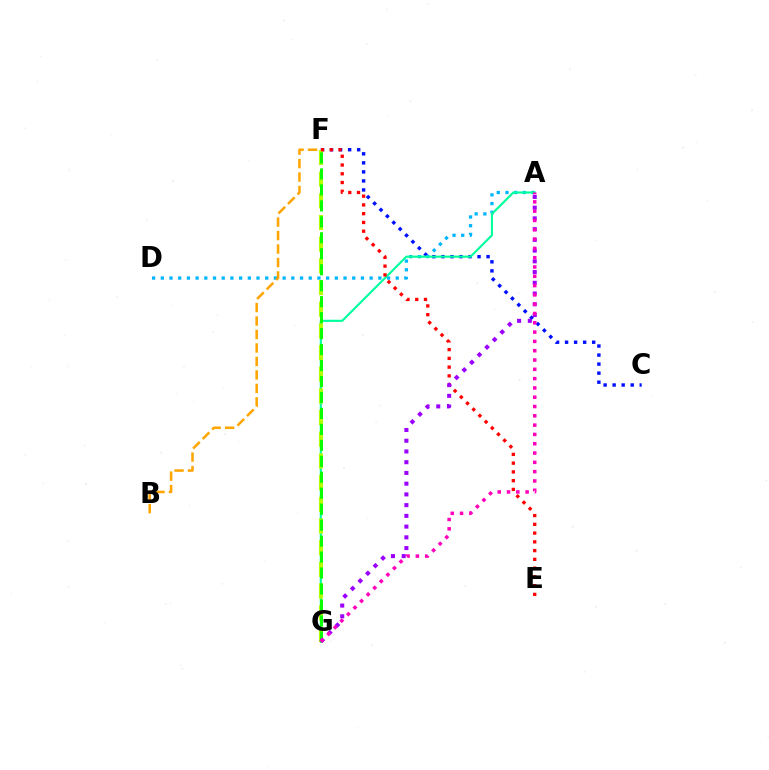{('C', 'F'): [{'color': '#0010ff', 'line_style': 'dotted', 'thickness': 2.45}], ('A', 'D'): [{'color': '#00b5ff', 'line_style': 'dotted', 'thickness': 2.36}], ('A', 'G'): [{'color': '#00ff9d', 'line_style': 'solid', 'thickness': 1.54}, {'color': '#9b00ff', 'line_style': 'dotted', 'thickness': 2.92}, {'color': '#ff00bd', 'line_style': 'dotted', 'thickness': 2.53}], ('B', 'F'): [{'color': '#ffa500', 'line_style': 'dashed', 'thickness': 1.83}], ('F', 'G'): [{'color': '#b3ff00', 'line_style': 'dashed', 'thickness': 2.95}, {'color': '#08ff00', 'line_style': 'dashed', 'thickness': 2.17}], ('E', 'F'): [{'color': '#ff0000', 'line_style': 'dotted', 'thickness': 2.38}]}